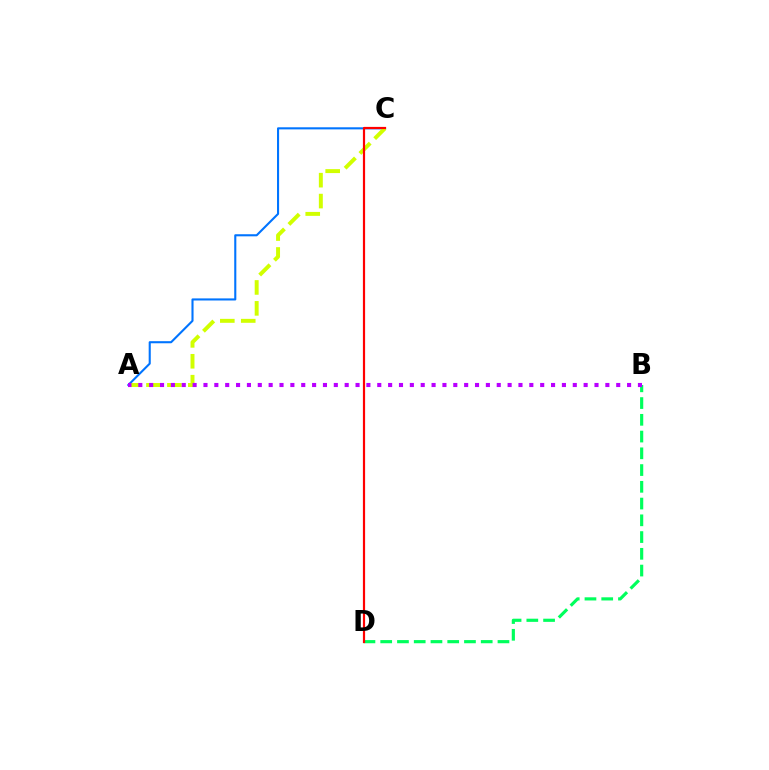{('A', 'C'): [{'color': '#0074ff', 'line_style': 'solid', 'thickness': 1.51}, {'color': '#d1ff00', 'line_style': 'dashed', 'thickness': 2.84}], ('B', 'D'): [{'color': '#00ff5c', 'line_style': 'dashed', 'thickness': 2.28}], ('A', 'B'): [{'color': '#b900ff', 'line_style': 'dotted', 'thickness': 2.95}], ('C', 'D'): [{'color': '#ff0000', 'line_style': 'solid', 'thickness': 1.58}]}